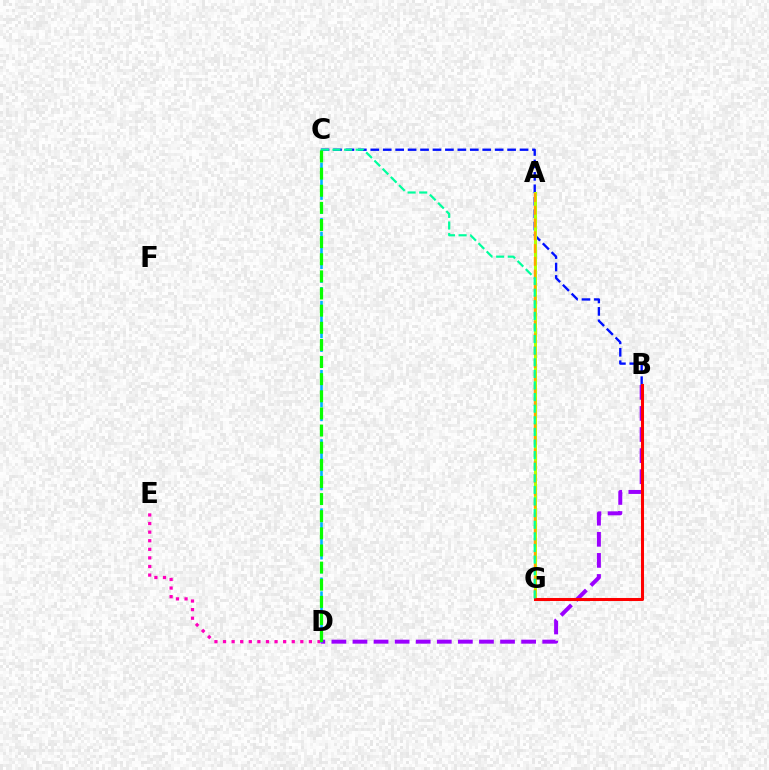{('B', 'C'): [{'color': '#0010ff', 'line_style': 'dashed', 'thickness': 1.69}], ('B', 'D'): [{'color': '#9b00ff', 'line_style': 'dashed', 'thickness': 2.86}], ('A', 'G'): [{'color': '#b3ff00', 'line_style': 'solid', 'thickness': 2.15}, {'color': '#ffa500', 'line_style': 'dashed', 'thickness': 1.74}], ('B', 'G'): [{'color': '#ff0000', 'line_style': 'solid', 'thickness': 2.19}], ('D', 'E'): [{'color': '#ff00bd', 'line_style': 'dotted', 'thickness': 2.33}], ('C', 'D'): [{'color': '#00b5ff', 'line_style': 'dashed', 'thickness': 1.88}, {'color': '#08ff00', 'line_style': 'dashed', 'thickness': 2.33}], ('C', 'G'): [{'color': '#00ff9d', 'line_style': 'dashed', 'thickness': 1.58}]}